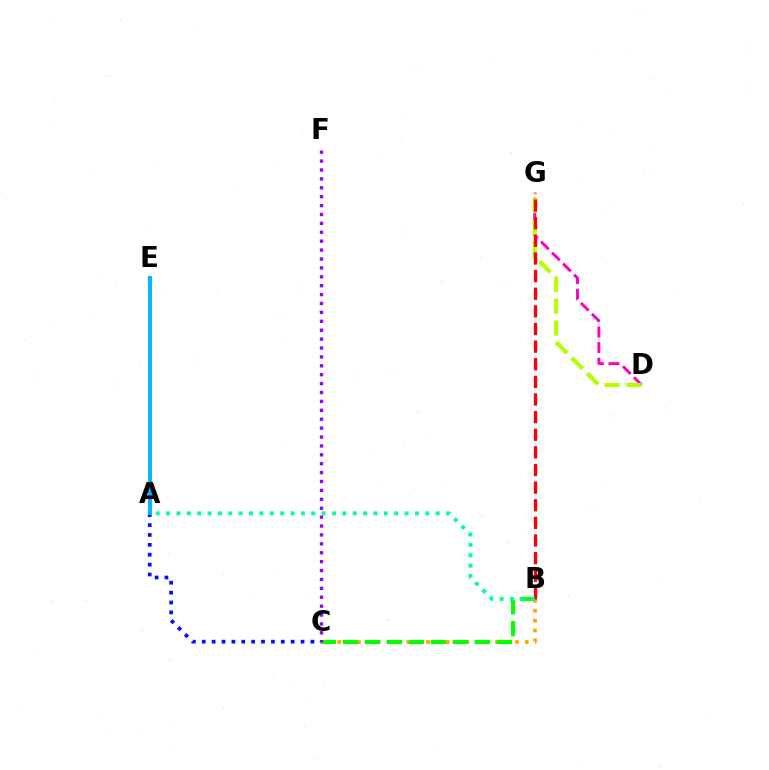{('D', 'G'): [{'color': '#ff00bd', 'line_style': 'dashed', 'thickness': 2.11}, {'color': '#b3ff00', 'line_style': 'dashed', 'thickness': 2.98}], ('B', 'C'): [{'color': '#ffa500', 'line_style': 'dotted', 'thickness': 2.68}, {'color': '#08ff00', 'line_style': 'dashed', 'thickness': 2.99}], ('C', 'F'): [{'color': '#9b00ff', 'line_style': 'dotted', 'thickness': 2.42}], ('A', 'C'): [{'color': '#0010ff', 'line_style': 'dotted', 'thickness': 2.68}], ('B', 'G'): [{'color': '#ff0000', 'line_style': 'dashed', 'thickness': 2.39}], ('A', 'E'): [{'color': '#00b5ff', 'line_style': 'solid', 'thickness': 2.81}], ('A', 'B'): [{'color': '#00ff9d', 'line_style': 'dotted', 'thickness': 2.82}]}